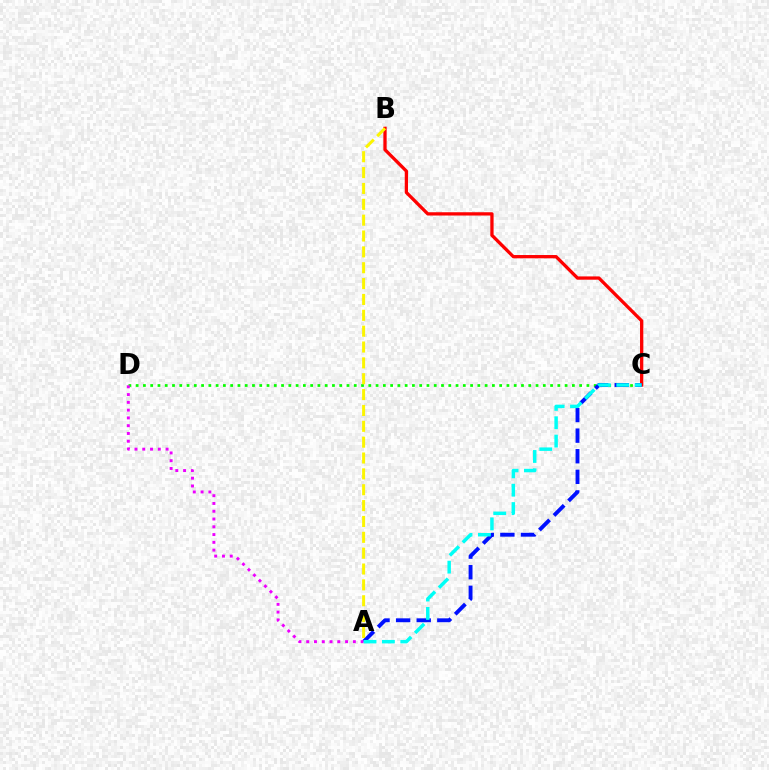{('C', 'D'): [{'color': '#08ff00', 'line_style': 'dotted', 'thickness': 1.98}], ('B', 'C'): [{'color': '#ff0000', 'line_style': 'solid', 'thickness': 2.37}], ('A', 'C'): [{'color': '#0010ff', 'line_style': 'dashed', 'thickness': 2.8}, {'color': '#00fff6', 'line_style': 'dashed', 'thickness': 2.5}], ('A', 'D'): [{'color': '#ee00ff', 'line_style': 'dotted', 'thickness': 2.11}], ('A', 'B'): [{'color': '#fcf500', 'line_style': 'dashed', 'thickness': 2.15}]}